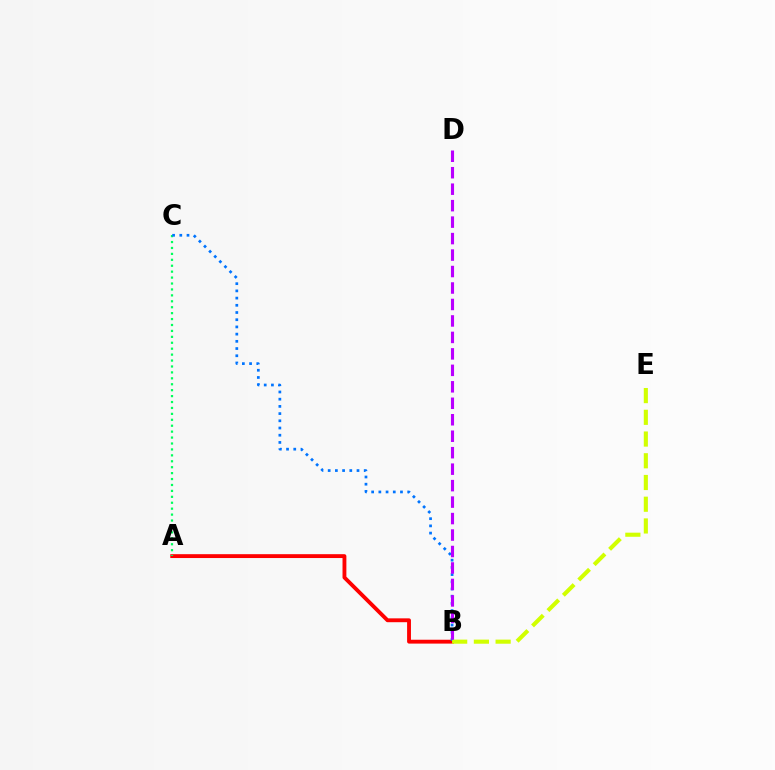{('A', 'B'): [{'color': '#ff0000', 'line_style': 'solid', 'thickness': 2.78}], ('A', 'C'): [{'color': '#00ff5c', 'line_style': 'dotted', 'thickness': 1.61}], ('B', 'C'): [{'color': '#0074ff', 'line_style': 'dotted', 'thickness': 1.96}], ('B', 'E'): [{'color': '#d1ff00', 'line_style': 'dashed', 'thickness': 2.95}], ('B', 'D'): [{'color': '#b900ff', 'line_style': 'dashed', 'thickness': 2.24}]}